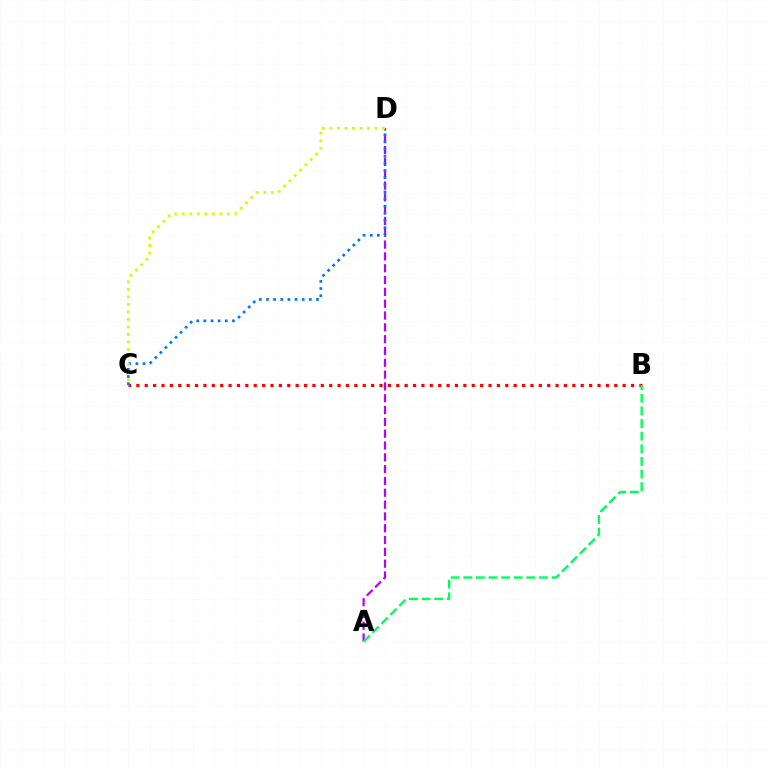{('A', 'D'): [{'color': '#b900ff', 'line_style': 'dashed', 'thickness': 1.61}], ('B', 'C'): [{'color': '#ff0000', 'line_style': 'dotted', 'thickness': 2.28}], ('C', 'D'): [{'color': '#0074ff', 'line_style': 'dotted', 'thickness': 1.94}, {'color': '#d1ff00', 'line_style': 'dotted', 'thickness': 2.04}], ('A', 'B'): [{'color': '#00ff5c', 'line_style': 'dashed', 'thickness': 1.71}]}